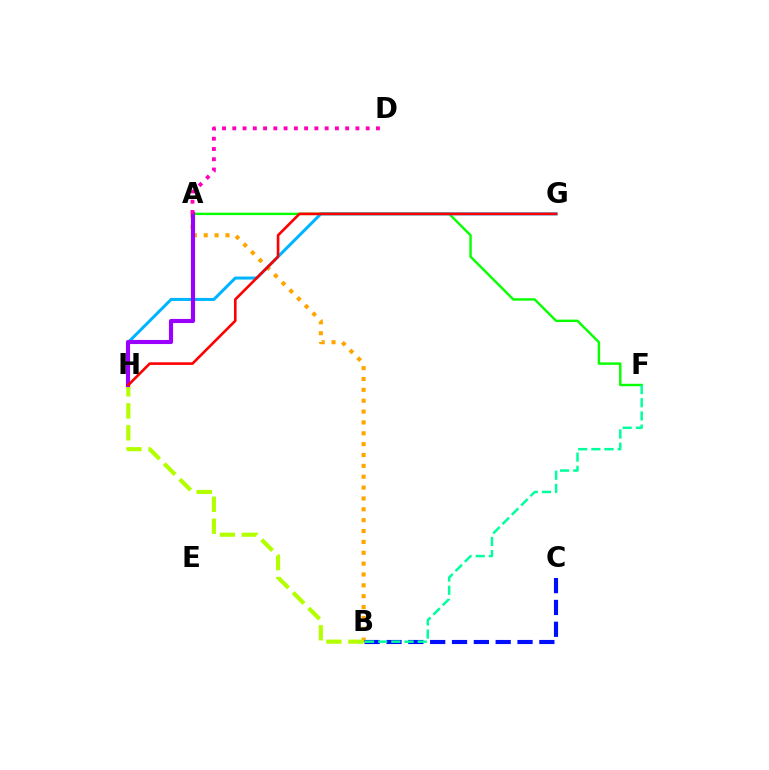{('A', 'F'): [{'color': '#08ff00', 'line_style': 'solid', 'thickness': 1.74}], ('A', 'B'): [{'color': '#ffa500', 'line_style': 'dotted', 'thickness': 2.95}], ('G', 'H'): [{'color': '#00b5ff', 'line_style': 'solid', 'thickness': 2.18}, {'color': '#ff0000', 'line_style': 'solid', 'thickness': 1.89}], ('B', 'C'): [{'color': '#0010ff', 'line_style': 'dashed', 'thickness': 2.97}], ('B', 'F'): [{'color': '#00ff9d', 'line_style': 'dashed', 'thickness': 1.79}], ('B', 'H'): [{'color': '#b3ff00', 'line_style': 'dashed', 'thickness': 2.99}], ('A', 'H'): [{'color': '#9b00ff', 'line_style': 'solid', 'thickness': 2.97}], ('A', 'D'): [{'color': '#ff00bd', 'line_style': 'dotted', 'thickness': 2.79}]}